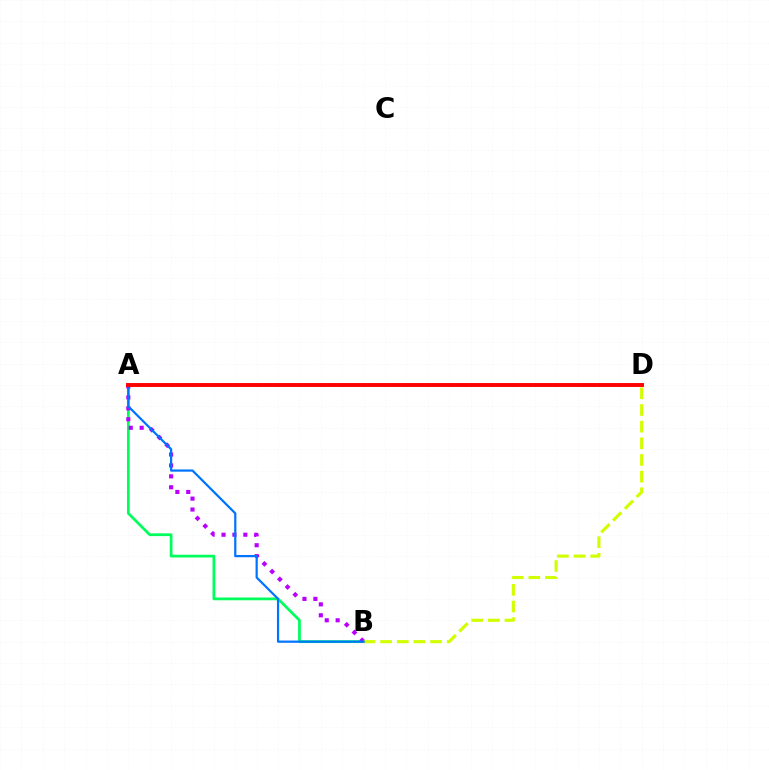{('A', 'B'): [{'color': '#00ff5c', 'line_style': 'solid', 'thickness': 1.98}, {'color': '#b900ff', 'line_style': 'dotted', 'thickness': 2.97}, {'color': '#0074ff', 'line_style': 'solid', 'thickness': 1.6}], ('B', 'D'): [{'color': '#d1ff00', 'line_style': 'dashed', 'thickness': 2.26}], ('A', 'D'): [{'color': '#ff0000', 'line_style': 'solid', 'thickness': 2.82}]}